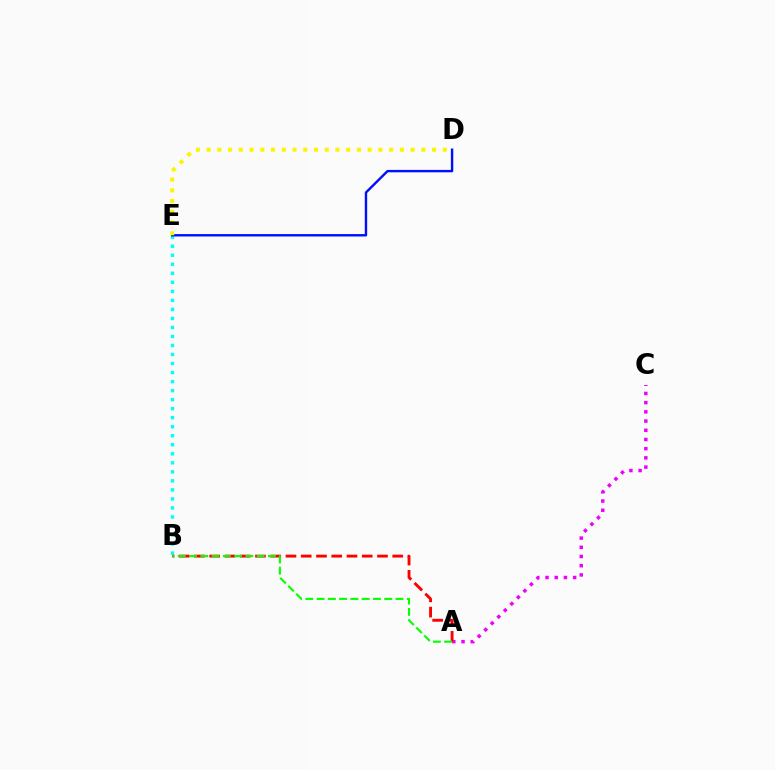{('B', 'E'): [{'color': '#00fff6', 'line_style': 'dotted', 'thickness': 2.45}], ('D', 'E'): [{'color': '#0010ff', 'line_style': 'solid', 'thickness': 1.73}, {'color': '#fcf500', 'line_style': 'dotted', 'thickness': 2.92}], ('A', 'C'): [{'color': '#ee00ff', 'line_style': 'dotted', 'thickness': 2.5}], ('A', 'B'): [{'color': '#ff0000', 'line_style': 'dashed', 'thickness': 2.07}, {'color': '#08ff00', 'line_style': 'dashed', 'thickness': 1.53}]}